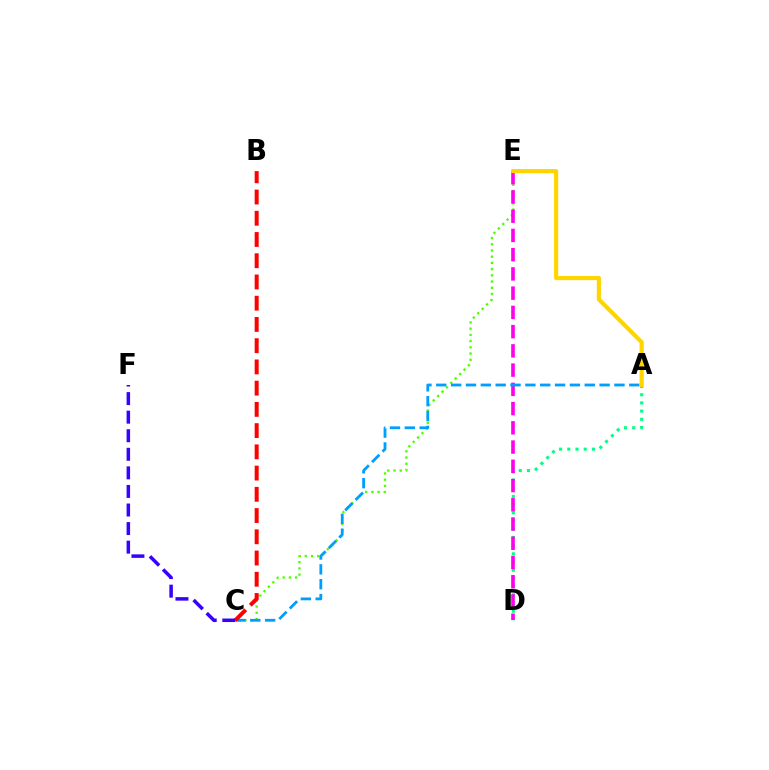{('C', 'E'): [{'color': '#4fff00', 'line_style': 'dotted', 'thickness': 1.69}], ('A', 'D'): [{'color': '#00ff86', 'line_style': 'dotted', 'thickness': 2.23}], ('D', 'E'): [{'color': '#ff00ed', 'line_style': 'dashed', 'thickness': 2.61}], ('A', 'C'): [{'color': '#009eff', 'line_style': 'dashed', 'thickness': 2.02}], ('A', 'E'): [{'color': '#ffd500', 'line_style': 'solid', 'thickness': 2.99}], ('B', 'C'): [{'color': '#ff0000', 'line_style': 'dashed', 'thickness': 2.88}], ('C', 'F'): [{'color': '#3700ff', 'line_style': 'dashed', 'thickness': 2.52}]}